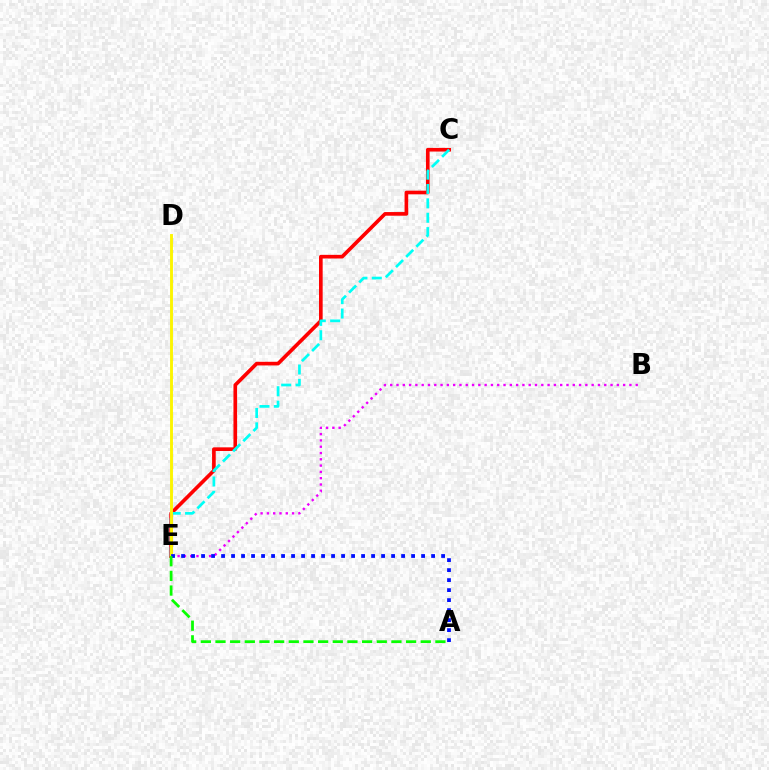{('C', 'E'): [{'color': '#ff0000', 'line_style': 'solid', 'thickness': 2.63}, {'color': '#00fff6', 'line_style': 'dashed', 'thickness': 1.95}], ('B', 'E'): [{'color': '#ee00ff', 'line_style': 'dotted', 'thickness': 1.71}], ('D', 'E'): [{'color': '#fcf500', 'line_style': 'solid', 'thickness': 2.08}], ('A', 'E'): [{'color': '#0010ff', 'line_style': 'dotted', 'thickness': 2.72}, {'color': '#08ff00', 'line_style': 'dashed', 'thickness': 1.99}]}